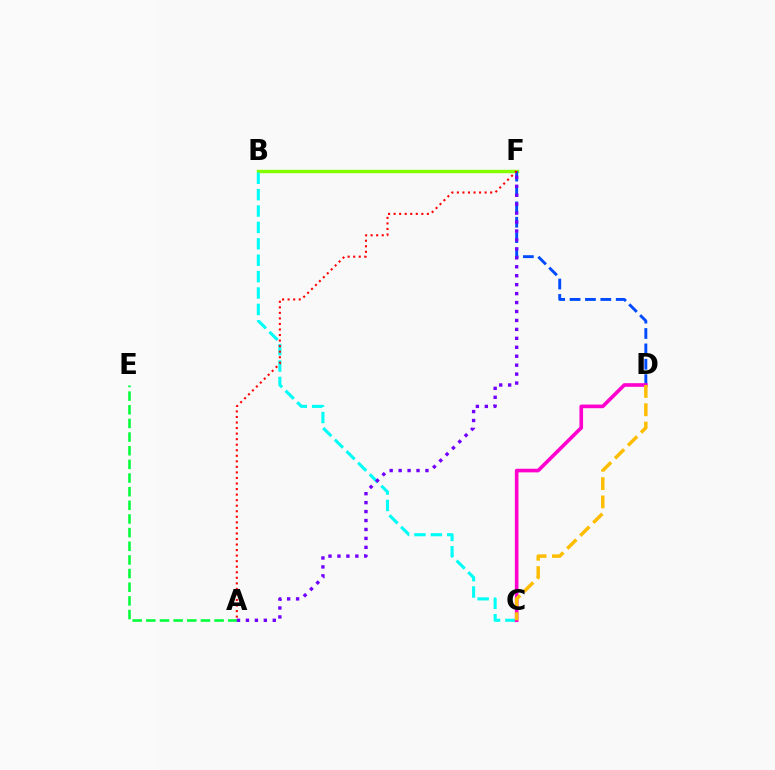{('B', 'F'): [{'color': '#84ff00', 'line_style': 'solid', 'thickness': 2.47}], ('B', 'C'): [{'color': '#00fff6', 'line_style': 'dashed', 'thickness': 2.23}], ('D', 'F'): [{'color': '#004bff', 'line_style': 'dashed', 'thickness': 2.09}], ('C', 'D'): [{'color': '#ff00cf', 'line_style': 'solid', 'thickness': 2.61}, {'color': '#ffbd00', 'line_style': 'dashed', 'thickness': 2.49}], ('A', 'E'): [{'color': '#00ff39', 'line_style': 'dashed', 'thickness': 1.85}], ('A', 'F'): [{'color': '#7200ff', 'line_style': 'dotted', 'thickness': 2.43}, {'color': '#ff0000', 'line_style': 'dotted', 'thickness': 1.51}]}